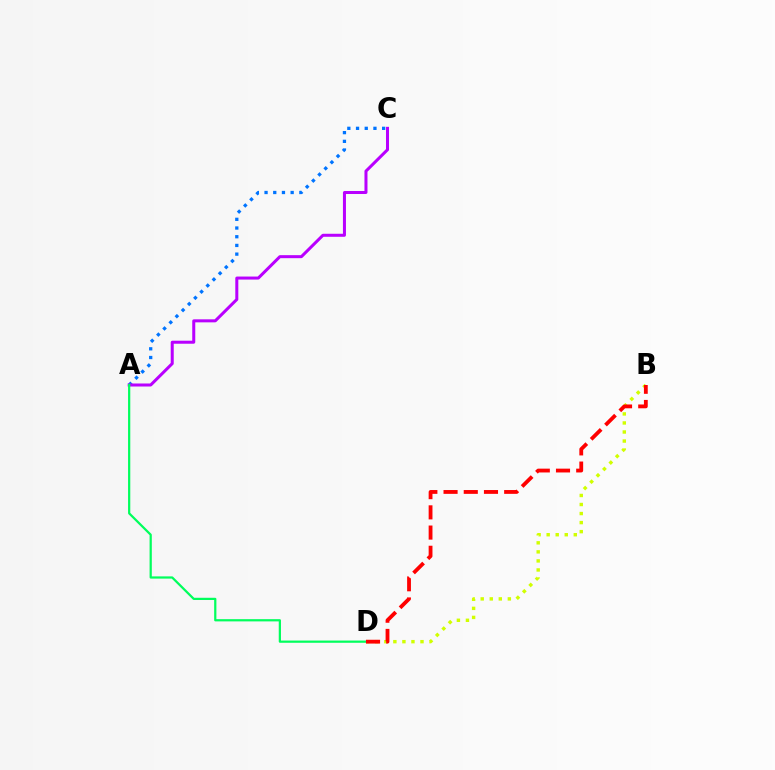{('B', 'D'): [{'color': '#d1ff00', 'line_style': 'dotted', 'thickness': 2.46}, {'color': '#ff0000', 'line_style': 'dashed', 'thickness': 2.75}], ('A', 'C'): [{'color': '#0074ff', 'line_style': 'dotted', 'thickness': 2.36}, {'color': '#b900ff', 'line_style': 'solid', 'thickness': 2.17}], ('A', 'D'): [{'color': '#00ff5c', 'line_style': 'solid', 'thickness': 1.6}]}